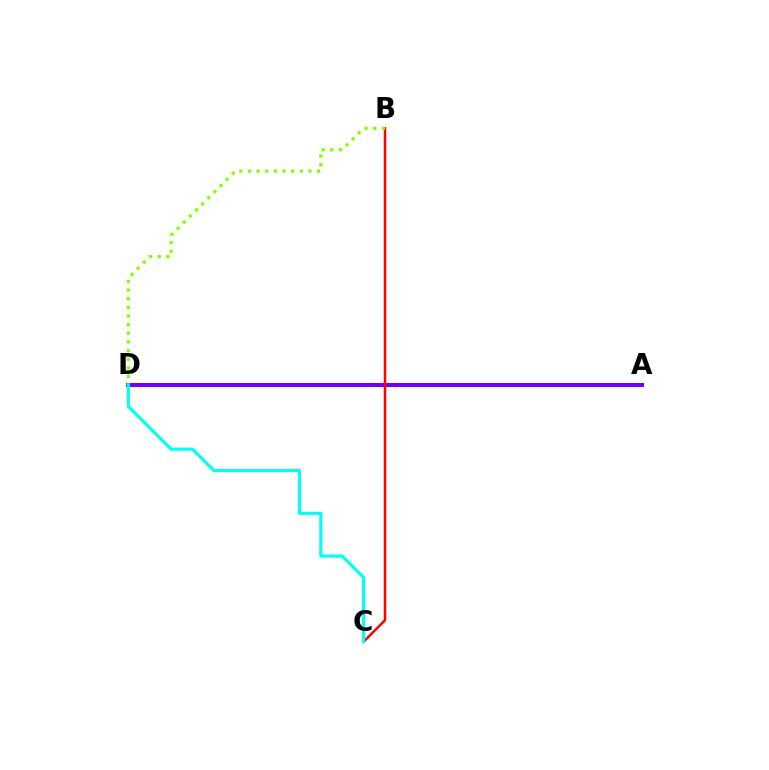{('A', 'D'): [{'color': '#7200ff', 'line_style': 'solid', 'thickness': 2.89}], ('B', 'C'): [{'color': '#ff0000', 'line_style': 'solid', 'thickness': 1.8}], ('B', 'D'): [{'color': '#84ff00', 'line_style': 'dotted', 'thickness': 2.35}], ('C', 'D'): [{'color': '#00fff6', 'line_style': 'solid', 'thickness': 2.25}]}